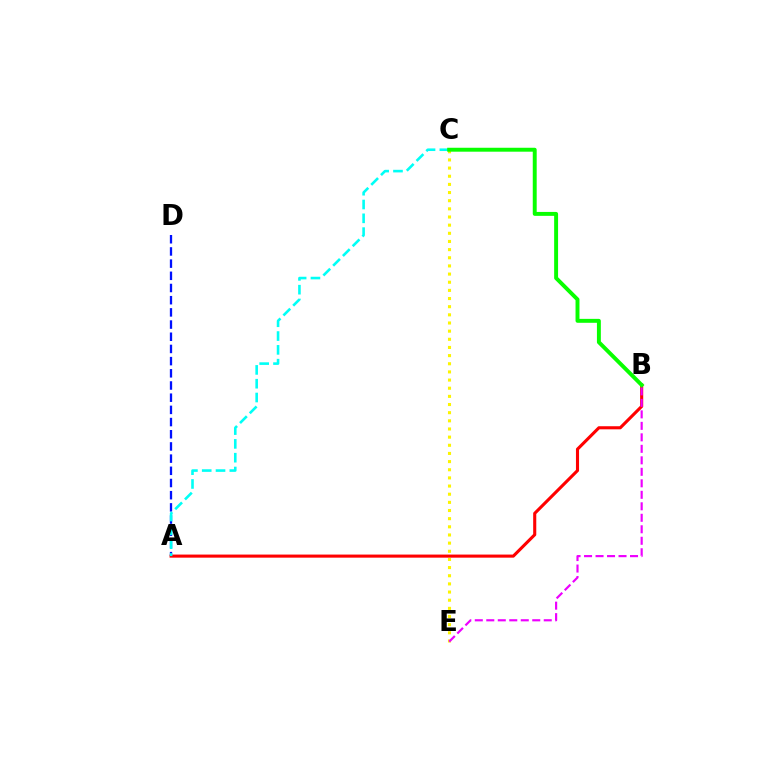{('A', 'D'): [{'color': '#0010ff', 'line_style': 'dashed', 'thickness': 1.66}], ('C', 'E'): [{'color': '#fcf500', 'line_style': 'dotted', 'thickness': 2.22}], ('A', 'B'): [{'color': '#ff0000', 'line_style': 'solid', 'thickness': 2.23}], ('B', 'E'): [{'color': '#ee00ff', 'line_style': 'dashed', 'thickness': 1.56}], ('A', 'C'): [{'color': '#00fff6', 'line_style': 'dashed', 'thickness': 1.88}], ('B', 'C'): [{'color': '#08ff00', 'line_style': 'solid', 'thickness': 2.83}]}